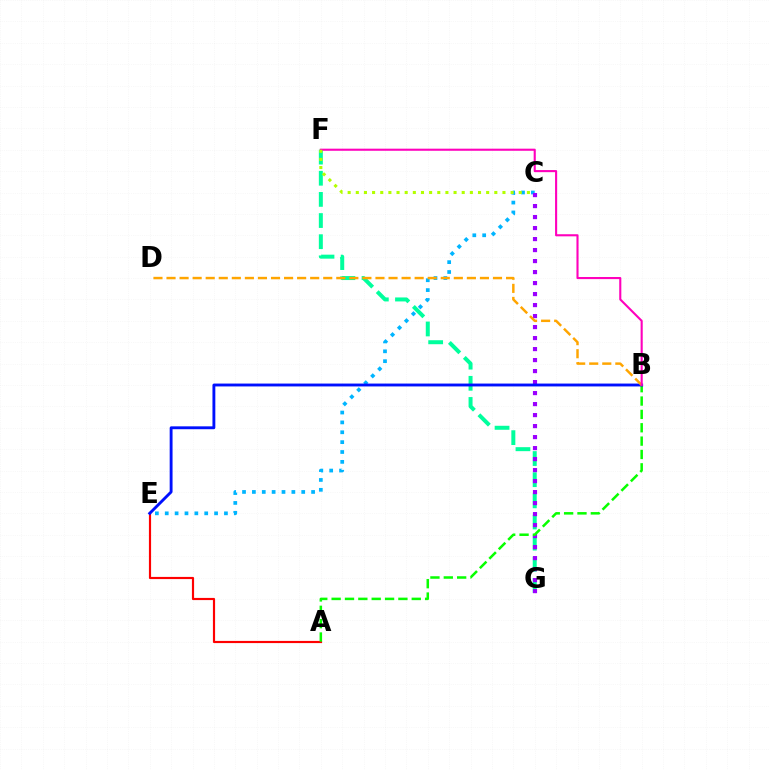{('F', 'G'): [{'color': '#00ff9d', 'line_style': 'dashed', 'thickness': 2.87}], ('A', 'E'): [{'color': '#ff0000', 'line_style': 'solid', 'thickness': 1.56}], ('C', 'E'): [{'color': '#00b5ff', 'line_style': 'dotted', 'thickness': 2.68}], ('C', 'G'): [{'color': '#9b00ff', 'line_style': 'dotted', 'thickness': 2.99}], ('A', 'B'): [{'color': '#08ff00', 'line_style': 'dashed', 'thickness': 1.81}], ('B', 'E'): [{'color': '#0010ff', 'line_style': 'solid', 'thickness': 2.07}], ('B', 'D'): [{'color': '#ffa500', 'line_style': 'dashed', 'thickness': 1.77}], ('B', 'F'): [{'color': '#ff00bd', 'line_style': 'solid', 'thickness': 1.52}], ('C', 'F'): [{'color': '#b3ff00', 'line_style': 'dotted', 'thickness': 2.21}]}